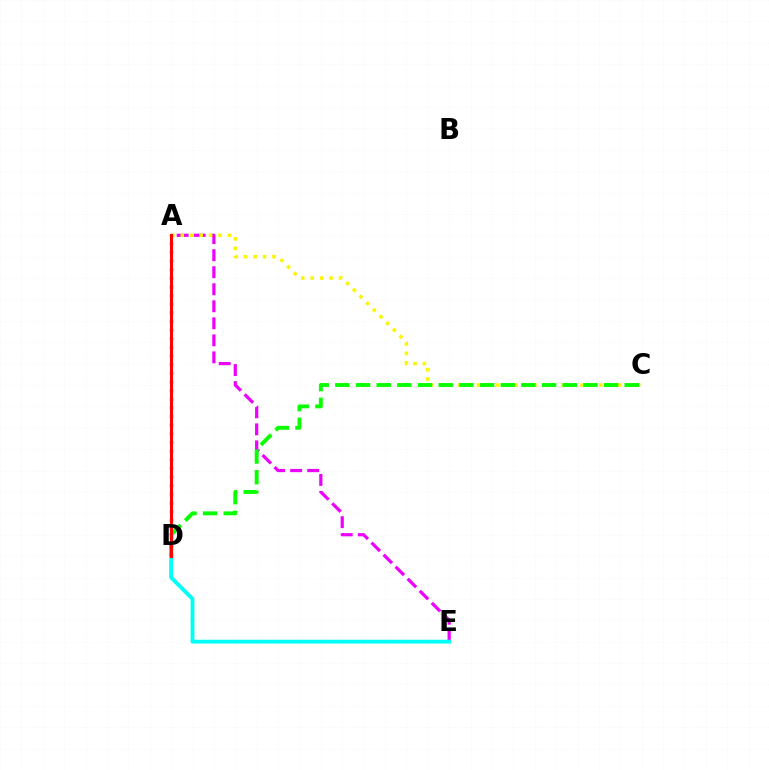{('A', 'E'): [{'color': '#ee00ff', 'line_style': 'dashed', 'thickness': 2.31}], ('A', 'C'): [{'color': '#fcf500', 'line_style': 'dotted', 'thickness': 2.56}], ('D', 'E'): [{'color': '#00fff6', 'line_style': 'solid', 'thickness': 2.76}], ('C', 'D'): [{'color': '#08ff00', 'line_style': 'dashed', 'thickness': 2.81}], ('A', 'D'): [{'color': '#0010ff', 'line_style': 'dotted', 'thickness': 2.35}, {'color': '#ff0000', 'line_style': 'solid', 'thickness': 2.19}]}